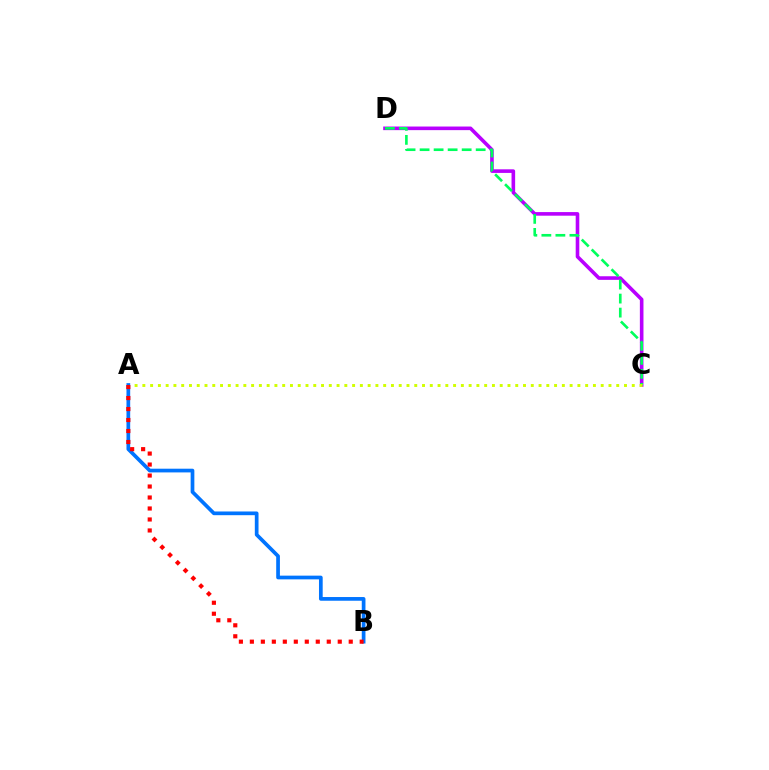{('C', 'D'): [{'color': '#b900ff', 'line_style': 'solid', 'thickness': 2.6}, {'color': '#00ff5c', 'line_style': 'dashed', 'thickness': 1.9}], ('A', 'C'): [{'color': '#d1ff00', 'line_style': 'dotted', 'thickness': 2.11}], ('A', 'B'): [{'color': '#0074ff', 'line_style': 'solid', 'thickness': 2.67}, {'color': '#ff0000', 'line_style': 'dotted', 'thickness': 2.98}]}